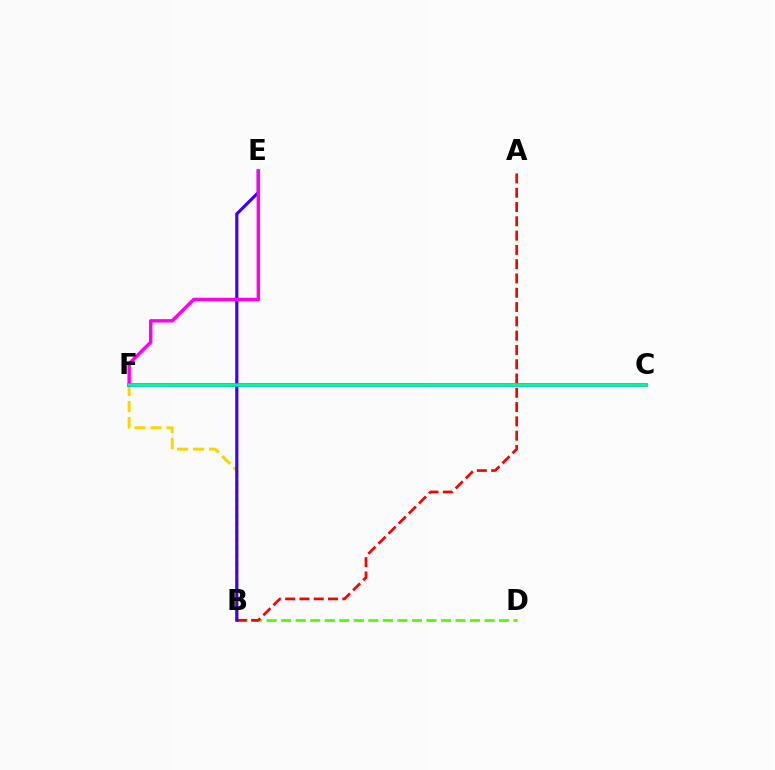{('B', 'D'): [{'color': '#4fff00', 'line_style': 'dashed', 'thickness': 1.97}], ('B', 'F'): [{'color': '#ffd500', 'line_style': 'dashed', 'thickness': 2.17}], ('A', 'B'): [{'color': '#ff0000', 'line_style': 'dashed', 'thickness': 1.94}], ('B', 'E'): [{'color': '#3700ff', 'line_style': 'solid', 'thickness': 2.26}], ('E', 'F'): [{'color': '#ff00ed', 'line_style': 'solid', 'thickness': 2.47}], ('C', 'F'): [{'color': '#009eff', 'line_style': 'solid', 'thickness': 2.59}, {'color': '#00ff86', 'line_style': 'solid', 'thickness': 1.79}]}